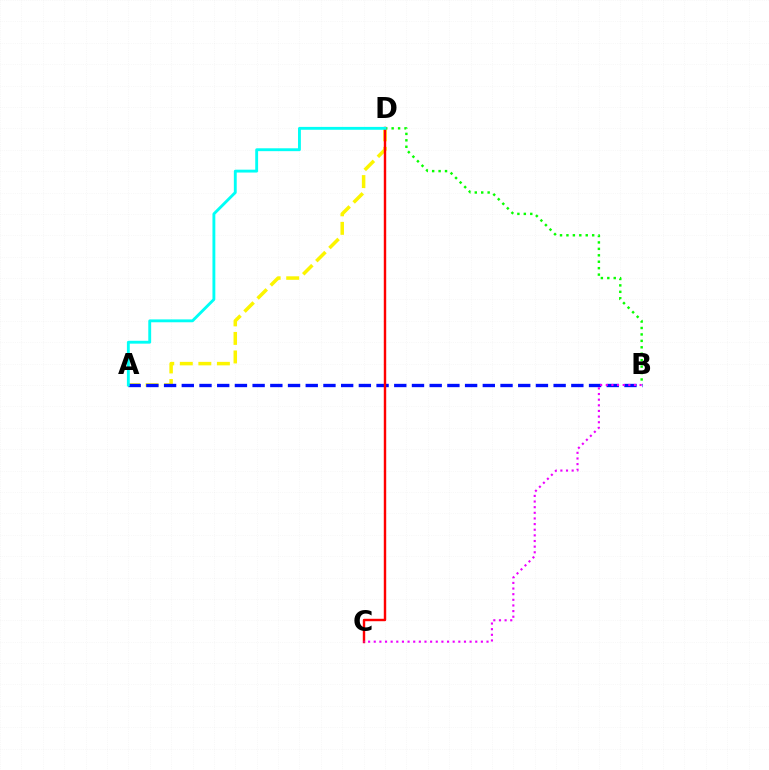{('A', 'D'): [{'color': '#fcf500', 'line_style': 'dashed', 'thickness': 2.52}, {'color': '#00fff6', 'line_style': 'solid', 'thickness': 2.07}], ('B', 'D'): [{'color': '#08ff00', 'line_style': 'dotted', 'thickness': 1.75}], ('A', 'B'): [{'color': '#0010ff', 'line_style': 'dashed', 'thickness': 2.41}], ('C', 'D'): [{'color': '#ff0000', 'line_style': 'solid', 'thickness': 1.75}], ('B', 'C'): [{'color': '#ee00ff', 'line_style': 'dotted', 'thickness': 1.53}]}